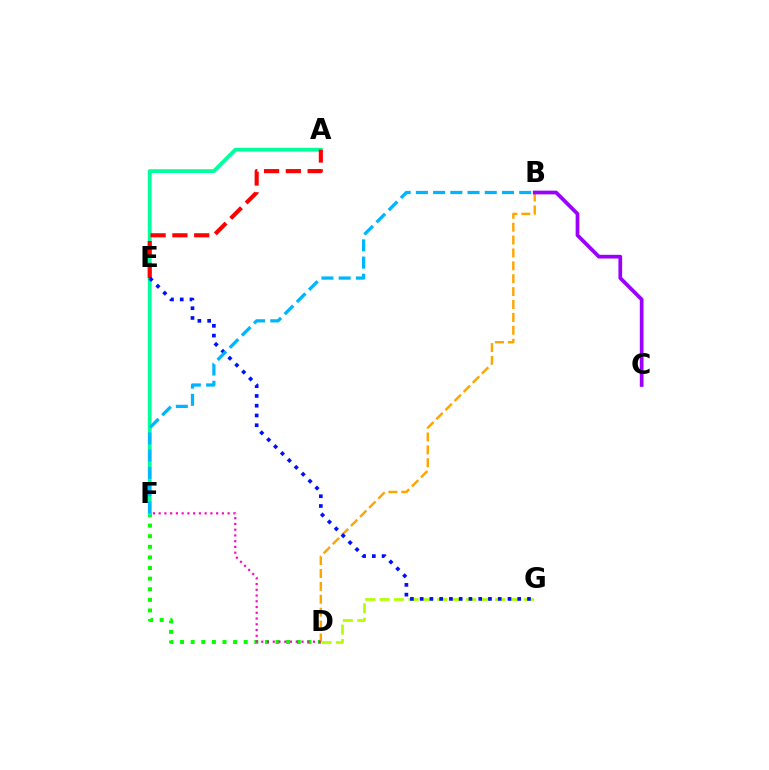{('D', 'F'): [{'color': '#08ff00', 'line_style': 'dotted', 'thickness': 2.88}, {'color': '#ff00bd', 'line_style': 'dotted', 'thickness': 1.56}], ('B', 'D'): [{'color': '#ffa500', 'line_style': 'dashed', 'thickness': 1.75}], ('A', 'F'): [{'color': '#00ff9d', 'line_style': 'solid', 'thickness': 2.72}], ('A', 'E'): [{'color': '#ff0000', 'line_style': 'dashed', 'thickness': 2.96}], ('D', 'G'): [{'color': '#b3ff00', 'line_style': 'dashed', 'thickness': 1.96}], ('E', 'G'): [{'color': '#0010ff', 'line_style': 'dotted', 'thickness': 2.65}], ('B', 'C'): [{'color': '#9b00ff', 'line_style': 'solid', 'thickness': 2.68}], ('B', 'F'): [{'color': '#00b5ff', 'line_style': 'dashed', 'thickness': 2.34}]}